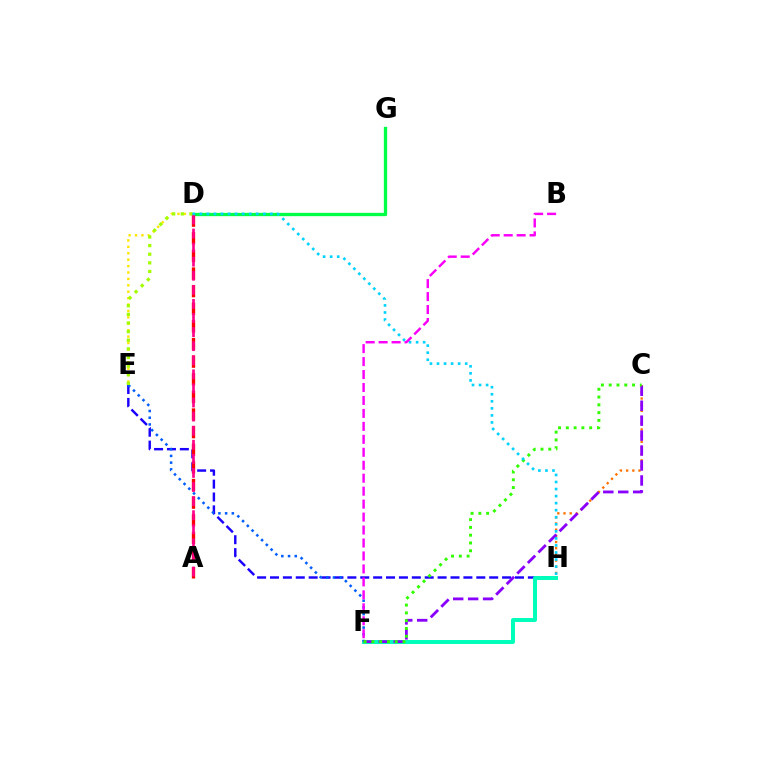{('C', 'H'): [{'color': '#ff7000', 'line_style': 'dotted', 'thickness': 1.68}], ('E', 'H'): [{'color': '#1900ff', 'line_style': 'dashed', 'thickness': 1.75}], ('D', 'E'): [{'color': '#ffe600', 'line_style': 'dotted', 'thickness': 1.74}, {'color': '#a2ff00', 'line_style': 'dotted', 'thickness': 2.34}], ('F', 'H'): [{'color': '#00ffbb', 'line_style': 'solid', 'thickness': 2.85}], ('D', 'G'): [{'color': '#00ff45', 'line_style': 'solid', 'thickness': 2.39}], ('A', 'D'): [{'color': '#ff0000', 'line_style': 'dashed', 'thickness': 2.39}, {'color': '#ff0088', 'line_style': 'dashed', 'thickness': 1.91}], ('E', 'F'): [{'color': '#005dff', 'line_style': 'dotted', 'thickness': 1.83}], ('C', 'F'): [{'color': '#8a00ff', 'line_style': 'dashed', 'thickness': 2.03}, {'color': '#31ff00', 'line_style': 'dotted', 'thickness': 2.12}], ('D', 'H'): [{'color': '#00d3ff', 'line_style': 'dotted', 'thickness': 1.91}], ('B', 'F'): [{'color': '#fa00f9', 'line_style': 'dashed', 'thickness': 1.76}]}